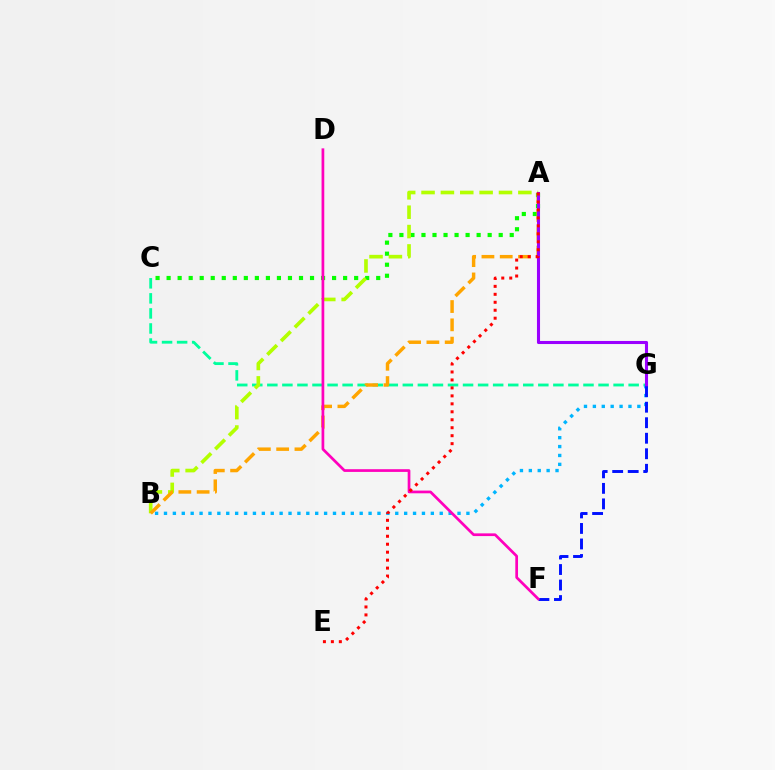{('A', 'C'): [{'color': '#08ff00', 'line_style': 'dotted', 'thickness': 3.0}], ('C', 'G'): [{'color': '#00ff9d', 'line_style': 'dashed', 'thickness': 2.05}], ('B', 'G'): [{'color': '#00b5ff', 'line_style': 'dotted', 'thickness': 2.42}], ('A', 'B'): [{'color': '#b3ff00', 'line_style': 'dashed', 'thickness': 2.63}, {'color': '#ffa500', 'line_style': 'dashed', 'thickness': 2.48}], ('A', 'G'): [{'color': '#9b00ff', 'line_style': 'solid', 'thickness': 2.22}], ('F', 'G'): [{'color': '#0010ff', 'line_style': 'dashed', 'thickness': 2.11}], ('D', 'F'): [{'color': '#ff00bd', 'line_style': 'solid', 'thickness': 1.95}], ('A', 'E'): [{'color': '#ff0000', 'line_style': 'dotted', 'thickness': 2.16}]}